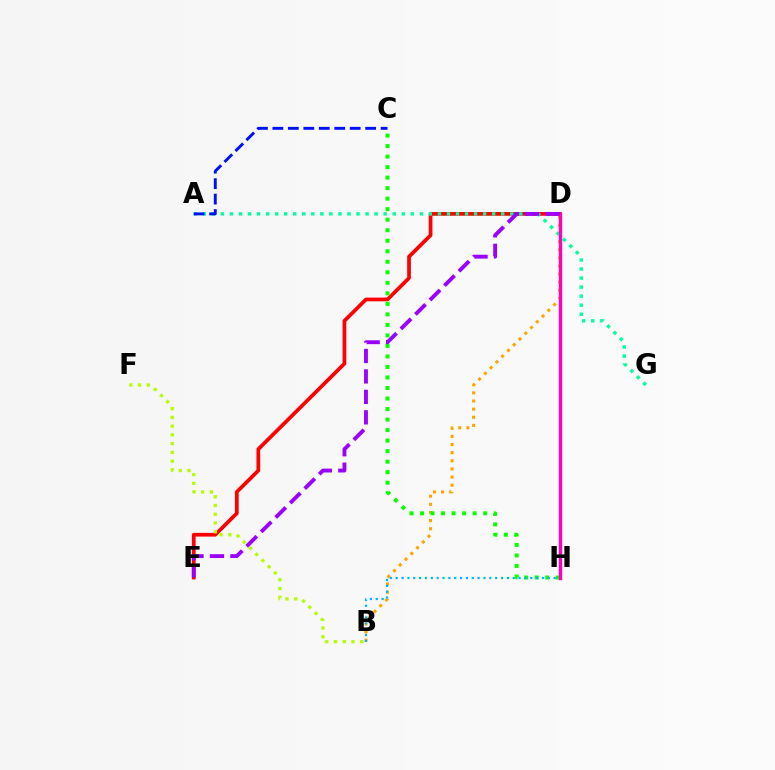{('D', 'E'): [{'color': '#ff0000', 'line_style': 'solid', 'thickness': 2.69}, {'color': '#9b00ff', 'line_style': 'dashed', 'thickness': 2.78}], ('B', 'D'): [{'color': '#ffa500', 'line_style': 'dotted', 'thickness': 2.21}], ('C', 'H'): [{'color': '#08ff00', 'line_style': 'dotted', 'thickness': 2.86}], ('B', 'H'): [{'color': '#00b5ff', 'line_style': 'dotted', 'thickness': 1.59}], ('A', 'G'): [{'color': '#00ff9d', 'line_style': 'dotted', 'thickness': 2.46}], ('B', 'F'): [{'color': '#b3ff00', 'line_style': 'dotted', 'thickness': 2.38}], ('D', 'H'): [{'color': '#ff00bd', 'line_style': 'solid', 'thickness': 2.45}], ('A', 'C'): [{'color': '#0010ff', 'line_style': 'dashed', 'thickness': 2.1}]}